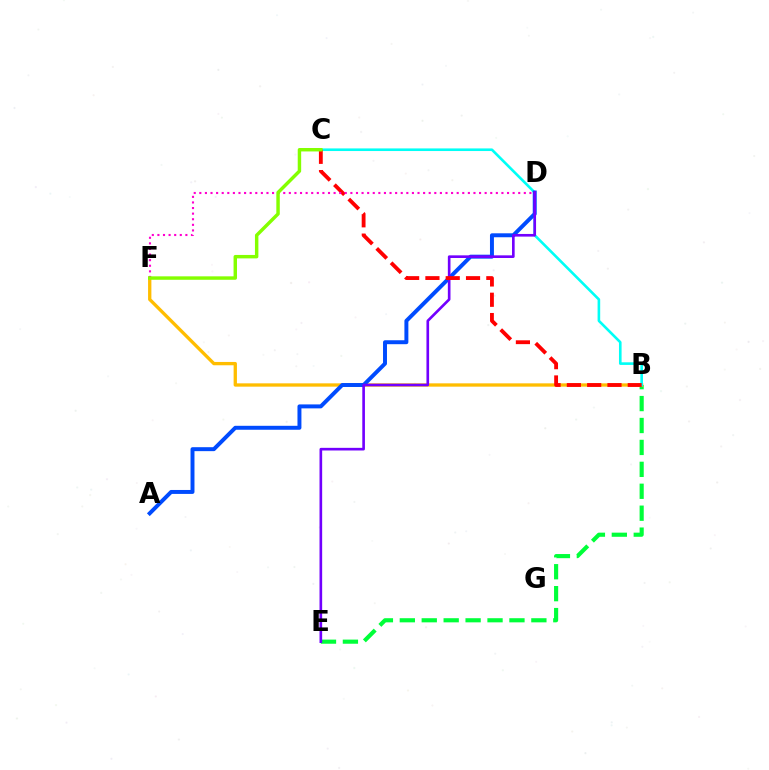{('B', 'E'): [{'color': '#00ff39', 'line_style': 'dashed', 'thickness': 2.98}], ('B', 'F'): [{'color': '#ffbd00', 'line_style': 'solid', 'thickness': 2.39}], ('B', 'C'): [{'color': '#00fff6', 'line_style': 'solid', 'thickness': 1.88}, {'color': '#ff0000', 'line_style': 'dashed', 'thickness': 2.76}], ('A', 'D'): [{'color': '#004bff', 'line_style': 'solid', 'thickness': 2.85}], ('D', 'E'): [{'color': '#7200ff', 'line_style': 'solid', 'thickness': 1.9}], ('D', 'F'): [{'color': '#ff00cf', 'line_style': 'dotted', 'thickness': 1.52}], ('C', 'F'): [{'color': '#84ff00', 'line_style': 'solid', 'thickness': 2.48}]}